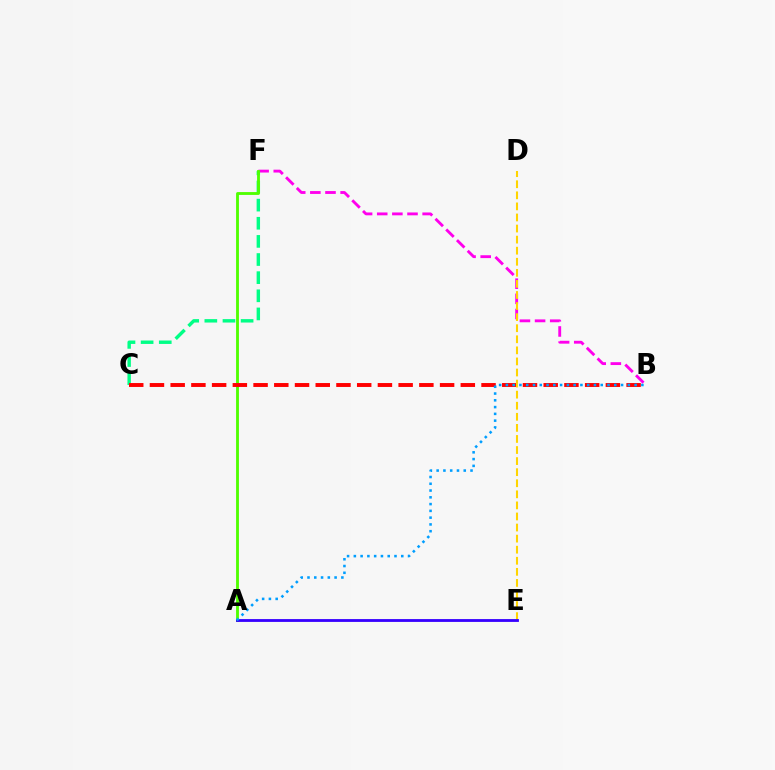{('B', 'F'): [{'color': '#ff00ed', 'line_style': 'dashed', 'thickness': 2.06}], ('C', 'F'): [{'color': '#00ff86', 'line_style': 'dashed', 'thickness': 2.46}], ('A', 'F'): [{'color': '#4fff00', 'line_style': 'solid', 'thickness': 2.04}], ('B', 'C'): [{'color': '#ff0000', 'line_style': 'dashed', 'thickness': 2.82}], ('D', 'E'): [{'color': '#ffd500', 'line_style': 'dashed', 'thickness': 1.5}], ('A', 'E'): [{'color': '#3700ff', 'line_style': 'solid', 'thickness': 2.03}], ('A', 'B'): [{'color': '#009eff', 'line_style': 'dotted', 'thickness': 1.84}]}